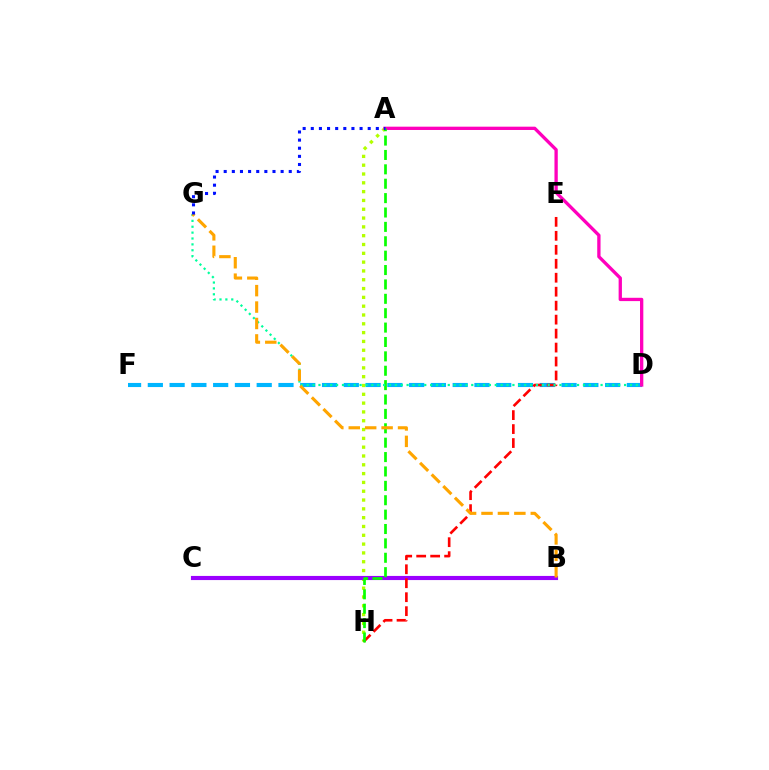{('D', 'F'): [{'color': '#00b5ff', 'line_style': 'dashed', 'thickness': 2.96}], ('A', 'H'): [{'color': '#b3ff00', 'line_style': 'dotted', 'thickness': 2.39}, {'color': '#08ff00', 'line_style': 'dashed', 'thickness': 1.95}], ('A', 'D'): [{'color': '#ff00bd', 'line_style': 'solid', 'thickness': 2.38}], ('B', 'C'): [{'color': '#9b00ff', 'line_style': 'solid', 'thickness': 2.97}], ('E', 'H'): [{'color': '#ff0000', 'line_style': 'dashed', 'thickness': 1.9}], ('D', 'G'): [{'color': '#00ff9d', 'line_style': 'dotted', 'thickness': 1.6}], ('B', 'G'): [{'color': '#ffa500', 'line_style': 'dashed', 'thickness': 2.23}], ('A', 'G'): [{'color': '#0010ff', 'line_style': 'dotted', 'thickness': 2.21}]}